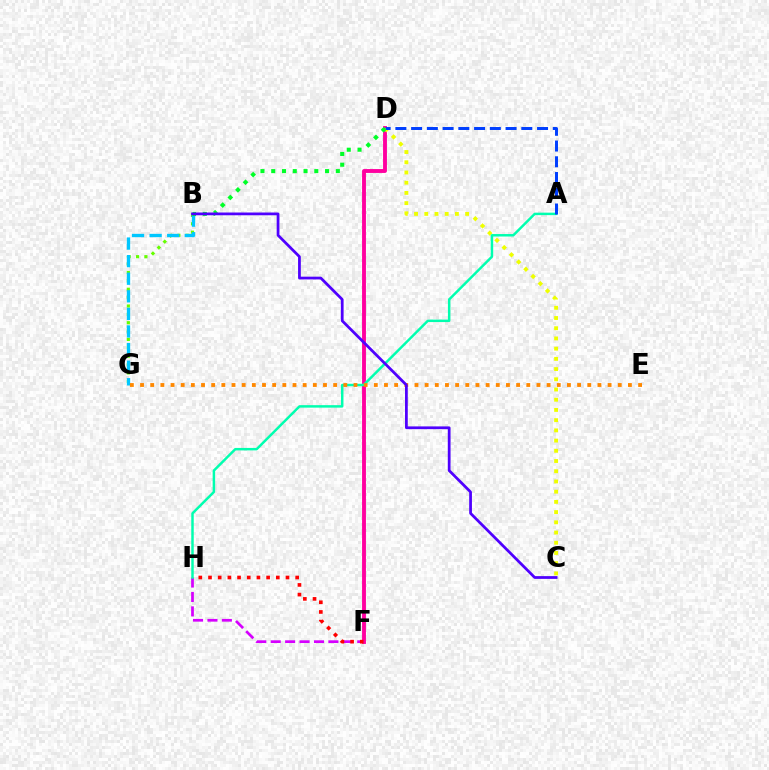{('D', 'F'): [{'color': '#ff00a0', 'line_style': 'solid', 'thickness': 2.79}], ('B', 'G'): [{'color': '#66ff00', 'line_style': 'dotted', 'thickness': 2.27}, {'color': '#00c7ff', 'line_style': 'dashed', 'thickness': 2.39}], ('C', 'D'): [{'color': '#eeff00', 'line_style': 'dotted', 'thickness': 2.78}], ('F', 'H'): [{'color': '#d600ff', 'line_style': 'dashed', 'thickness': 1.96}, {'color': '#ff0000', 'line_style': 'dotted', 'thickness': 2.63}], ('A', 'H'): [{'color': '#00ffaf', 'line_style': 'solid', 'thickness': 1.78}], ('A', 'D'): [{'color': '#003fff', 'line_style': 'dashed', 'thickness': 2.14}], ('E', 'G'): [{'color': '#ff8800', 'line_style': 'dotted', 'thickness': 2.76}], ('B', 'D'): [{'color': '#00ff27', 'line_style': 'dotted', 'thickness': 2.93}], ('B', 'C'): [{'color': '#4f00ff', 'line_style': 'solid', 'thickness': 1.98}]}